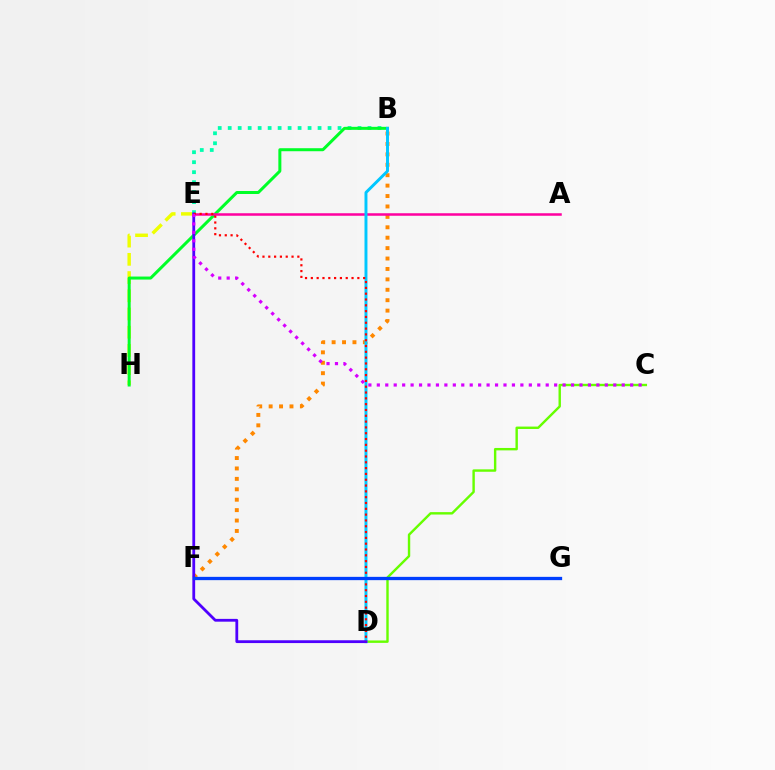{('B', 'F'): [{'color': '#ff8800', 'line_style': 'dotted', 'thickness': 2.83}], ('E', 'H'): [{'color': '#eeff00', 'line_style': 'dashed', 'thickness': 2.48}], ('C', 'D'): [{'color': '#66ff00', 'line_style': 'solid', 'thickness': 1.73}], ('B', 'E'): [{'color': '#00ffaf', 'line_style': 'dotted', 'thickness': 2.71}], ('B', 'H'): [{'color': '#00ff27', 'line_style': 'solid', 'thickness': 2.17}], ('A', 'E'): [{'color': '#ff00a0', 'line_style': 'solid', 'thickness': 1.81}], ('B', 'D'): [{'color': '#00c7ff', 'line_style': 'solid', 'thickness': 2.12}], ('D', 'E'): [{'color': '#4f00ff', 'line_style': 'solid', 'thickness': 2.01}, {'color': '#ff0000', 'line_style': 'dotted', 'thickness': 1.58}], ('C', 'E'): [{'color': '#d600ff', 'line_style': 'dotted', 'thickness': 2.29}], ('F', 'G'): [{'color': '#003fff', 'line_style': 'solid', 'thickness': 2.37}]}